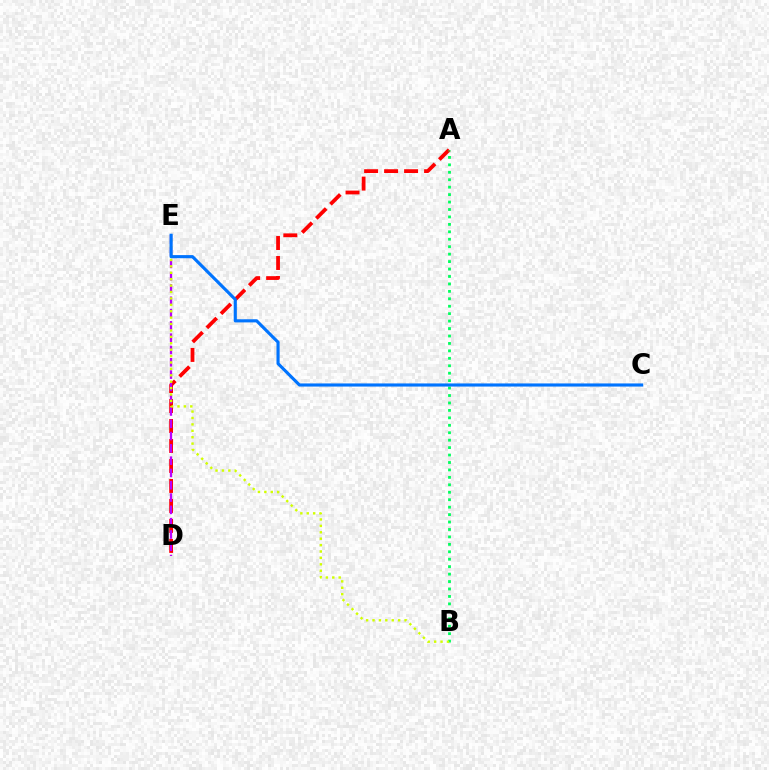{('A', 'D'): [{'color': '#ff0000', 'line_style': 'dashed', 'thickness': 2.71}], ('D', 'E'): [{'color': '#b900ff', 'line_style': 'dashed', 'thickness': 1.67}], ('A', 'B'): [{'color': '#00ff5c', 'line_style': 'dotted', 'thickness': 2.02}], ('B', 'E'): [{'color': '#d1ff00', 'line_style': 'dotted', 'thickness': 1.74}], ('C', 'E'): [{'color': '#0074ff', 'line_style': 'solid', 'thickness': 2.25}]}